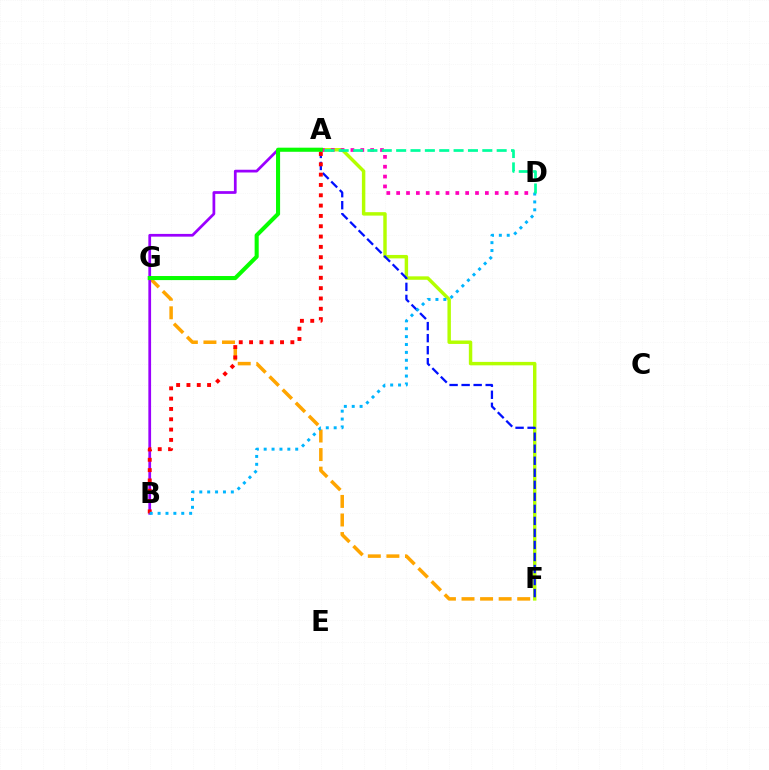{('F', 'G'): [{'color': '#ffa500', 'line_style': 'dashed', 'thickness': 2.52}], ('A', 'B'): [{'color': '#9b00ff', 'line_style': 'solid', 'thickness': 1.97}, {'color': '#ff0000', 'line_style': 'dotted', 'thickness': 2.8}], ('A', 'F'): [{'color': '#b3ff00', 'line_style': 'solid', 'thickness': 2.48}, {'color': '#0010ff', 'line_style': 'dashed', 'thickness': 1.63}], ('A', 'D'): [{'color': '#ff00bd', 'line_style': 'dotted', 'thickness': 2.68}, {'color': '#00ff9d', 'line_style': 'dashed', 'thickness': 1.95}], ('B', 'D'): [{'color': '#00b5ff', 'line_style': 'dotted', 'thickness': 2.14}], ('A', 'G'): [{'color': '#08ff00', 'line_style': 'solid', 'thickness': 2.93}]}